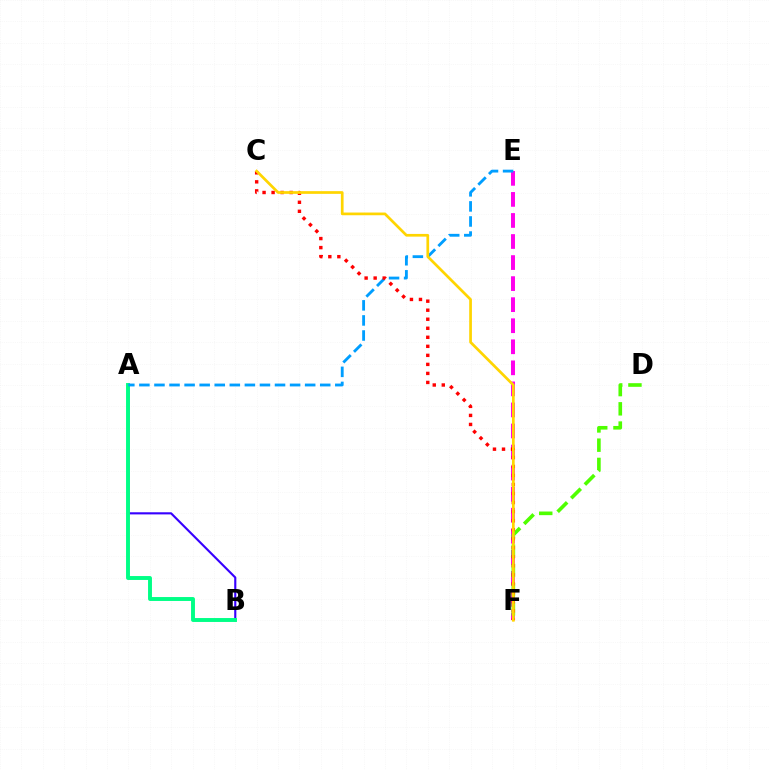{('E', 'F'): [{'color': '#ff00ed', 'line_style': 'dashed', 'thickness': 2.86}], ('A', 'B'): [{'color': '#3700ff', 'line_style': 'solid', 'thickness': 1.53}, {'color': '#00ff86', 'line_style': 'solid', 'thickness': 2.82}], ('D', 'F'): [{'color': '#4fff00', 'line_style': 'dashed', 'thickness': 2.61}], ('A', 'E'): [{'color': '#009eff', 'line_style': 'dashed', 'thickness': 2.05}], ('C', 'F'): [{'color': '#ff0000', 'line_style': 'dotted', 'thickness': 2.45}, {'color': '#ffd500', 'line_style': 'solid', 'thickness': 1.95}]}